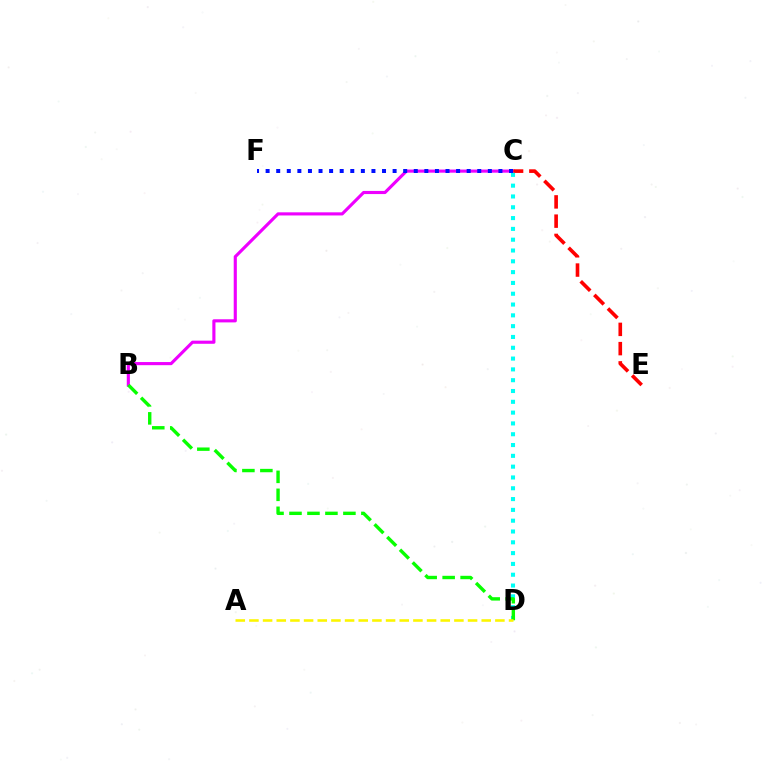{('B', 'C'): [{'color': '#ee00ff', 'line_style': 'solid', 'thickness': 2.25}], ('C', 'E'): [{'color': '#ff0000', 'line_style': 'dashed', 'thickness': 2.62}], ('C', 'D'): [{'color': '#00fff6', 'line_style': 'dotted', 'thickness': 2.94}], ('B', 'D'): [{'color': '#08ff00', 'line_style': 'dashed', 'thickness': 2.44}], ('C', 'F'): [{'color': '#0010ff', 'line_style': 'dotted', 'thickness': 2.88}], ('A', 'D'): [{'color': '#fcf500', 'line_style': 'dashed', 'thickness': 1.86}]}